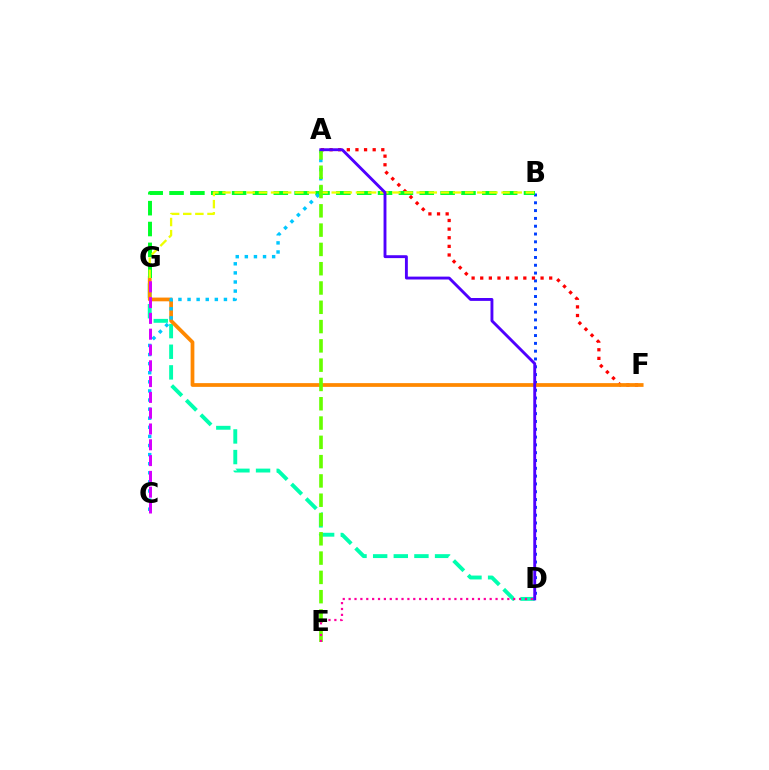{('D', 'G'): [{'color': '#00ffaf', 'line_style': 'dashed', 'thickness': 2.8}], ('B', 'D'): [{'color': '#003fff', 'line_style': 'dotted', 'thickness': 2.12}], ('A', 'F'): [{'color': '#ff0000', 'line_style': 'dotted', 'thickness': 2.34}], ('F', 'G'): [{'color': '#ff8800', 'line_style': 'solid', 'thickness': 2.69}], ('B', 'G'): [{'color': '#00ff27', 'line_style': 'dashed', 'thickness': 2.83}, {'color': '#eeff00', 'line_style': 'dashed', 'thickness': 1.65}], ('A', 'C'): [{'color': '#00c7ff', 'line_style': 'dotted', 'thickness': 2.47}], ('C', 'G'): [{'color': '#d600ff', 'line_style': 'dashed', 'thickness': 2.15}], ('A', 'E'): [{'color': '#66ff00', 'line_style': 'dashed', 'thickness': 2.62}], ('D', 'E'): [{'color': '#ff00a0', 'line_style': 'dotted', 'thickness': 1.6}], ('A', 'D'): [{'color': '#4f00ff', 'line_style': 'solid', 'thickness': 2.08}]}